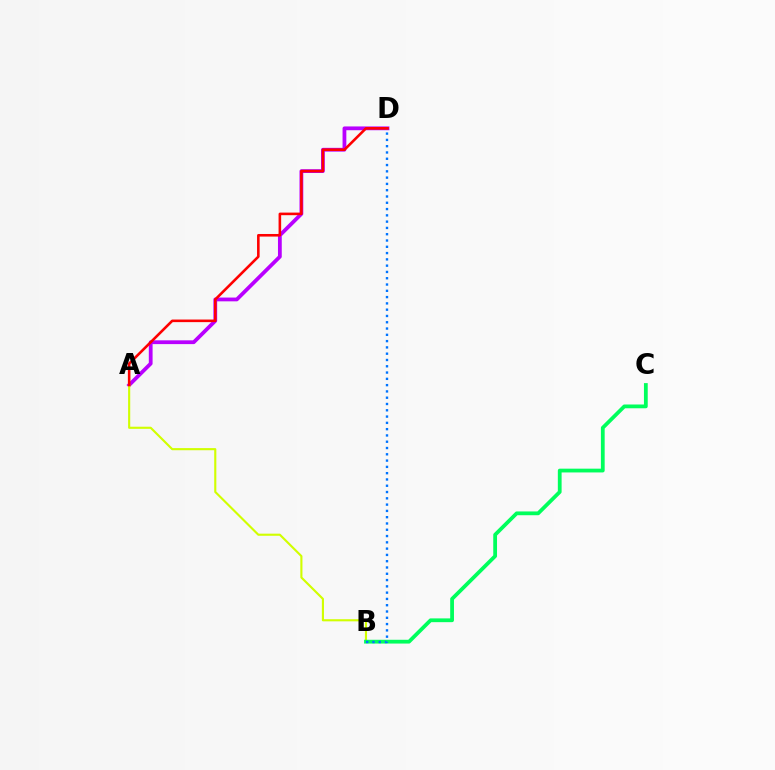{('A', 'D'): [{'color': '#b900ff', 'line_style': 'solid', 'thickness': 2.72}, {'color': '#ff0000', 'line_style': 'solid', 'thickness': 1.86}], ('A', 'B'): [{'color': '#d1ff00', 'line_style': 'solid', 'thickness': 1.53}], ('B', 'C'): [{'color': '#00ff5c', 'line_style': 'solid', 'thickness': 2.72}], ('B', 'D'): [{'color': '#0074ff', 'line_style': 'dotted', 'thickness': 1.71}]}